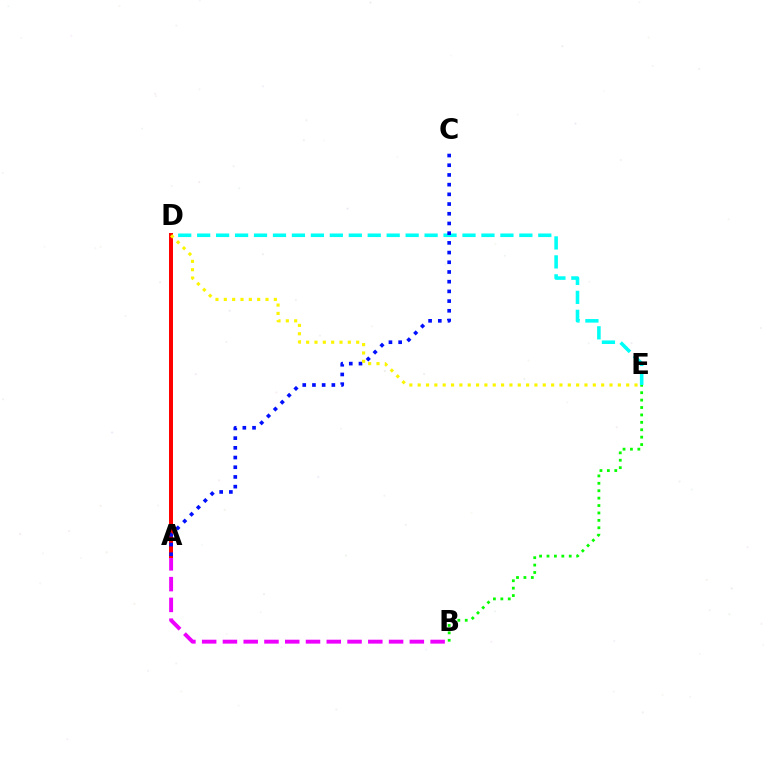{('D', 'E'): [{'color': '#00fff6', 'line_style': 'dashed', 'thickness': 2.57}, {'color': '#fcf500', 'line_style': 'dotted', 'thickness': 2.27}], ('A', 'B'): [{'color': '#ee00ff', 'line_style': 'dashed', 'thickness': 2.82}], ('A', 'D'): [{'color': '#ff0000', 'line_style': 'solid', 'thickness': 2.87}], ('A', 'C'): [{'color': '#0010ff', 'line_style': 'dotted', 'thickness': 2.64}], ('B', 'E'): [{'color': '#08ff00', 'line_style': 'dotted', 'thickness': 2.01}]}